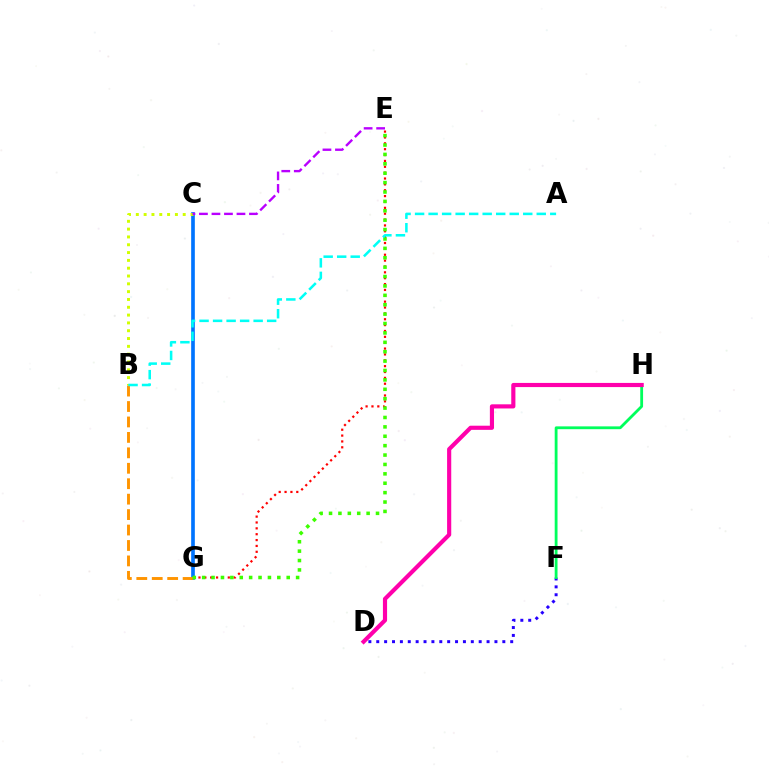{('E', 'G'): [{'color': '#ff0000', 'line_style': 'dotted', 'thickness': 1.59}, {'color': '#3dff00', 'line_style': 'dotted', 'thickness': 2.55}], ('D', 'F'): [{'color': '#2500ff', 'line_style': 'dotted', 'thickness': 2.14}], ('F', 'H'): [{'color': '#00ff5c', 'line_style': 'solid', 'thickness': 2.03}], ('C', 'G'): [{'color': '#0074ff', 'line_style': 'solid', 'thickness': 2.64}], ('D', 'H'): [{'color': '#ff00ac', 'line_style': 'solid', 'thickness': 2.98}], ('B', 'C'): [{'color': '#d1ff00', 'line_style': 'dotted', 'thickness': 2.12}], ('B', 'G'): [{'color': '#ff9400', 'line_style': 'dashed', 'thickness': 2.1}], ('C', 'E'): [{'color': '#b900ff', 'line_style': 'dashed', 'thickness': 1.7}], ('A', 'B'): [{'color': '#00fff6', 'line_style': 'dashed', 'thickness': 1.84}]}